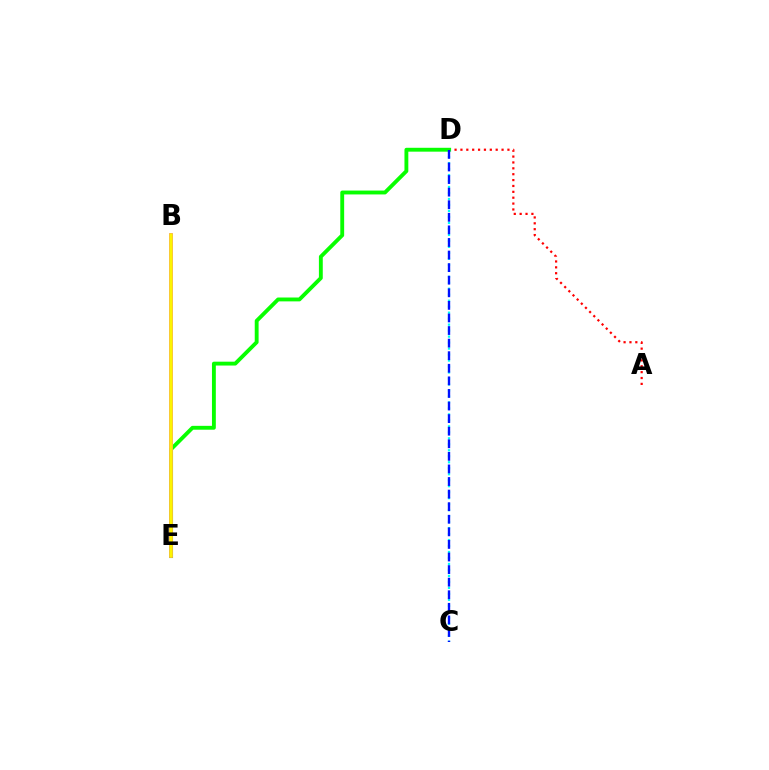{('A', 'D'): [{'color': '#ff0000', 'line_style': 'dotted', 'thickness': 1.6}], ('D', 'E'): [{'color': '#08ff00', 'line_style': 'solid', 'thickness': 2.78}], ('B', 'E'): [{'color': '#ee00ff', 'line_style': 'solid', 'thickness': 2.59}, {'color': '#fcf500', 'line_style': 'solid', 'thickness': 2.58}], ('C', 'D'): [{'color': '#00fff6', 'line_style': 'dotted', 'thickness': 1.63}, {'color': '#0010ff', 'line_style': 'dashed', 'thickness': 1.71}]}